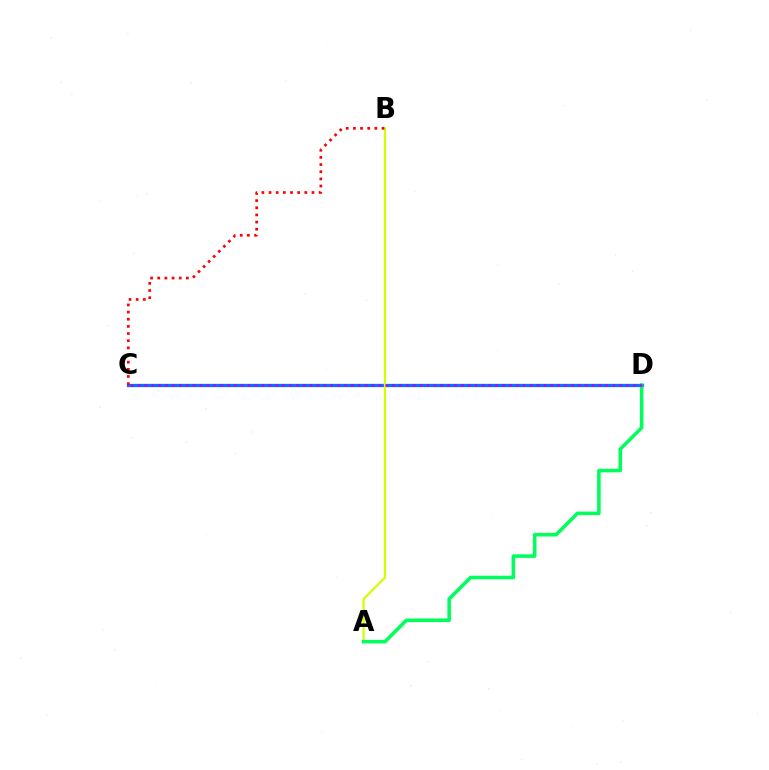{('C', 'D'): [{'color': '#0074ff', 'line_style': 'solid', 'thickness': 2.36}, {'color': '#b900ff', 'line_style': 'dotted', 'thickness': 1.87}], ('A', 'B'): [{'color': '#d1ff00', 'line_style': 'solid', 'thickness': 1.59}], ('A', 'D'): [{'color': '#00ff5c', 'line_style': 'solid', 'thickness': 2.56}], ('B', 'C'): [{'color': '#ff0000', 'line_style': 'dotted', 'thickness': 1.94}]}